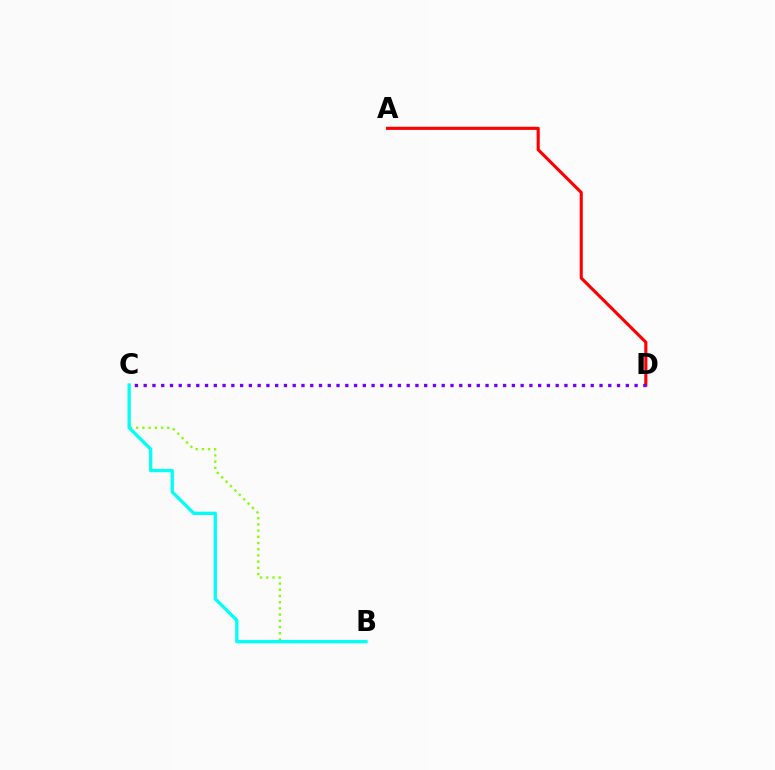{('A', 'D'): [{'color': '#ff0000', 'line_style': 'solid', 'thickness': 2.24}], ('B', 'C'): [{'color': '#84ff00', 'line_style': 'dotted', 'thickness': 1.69}, {'color': '#00fff6', 'line_style': 'solid', 'thickness': 2.37}], ('C', 'D'): [{'color': '#7200ff', 'line_style': 'dotted', 'thickness': 2.38}]}